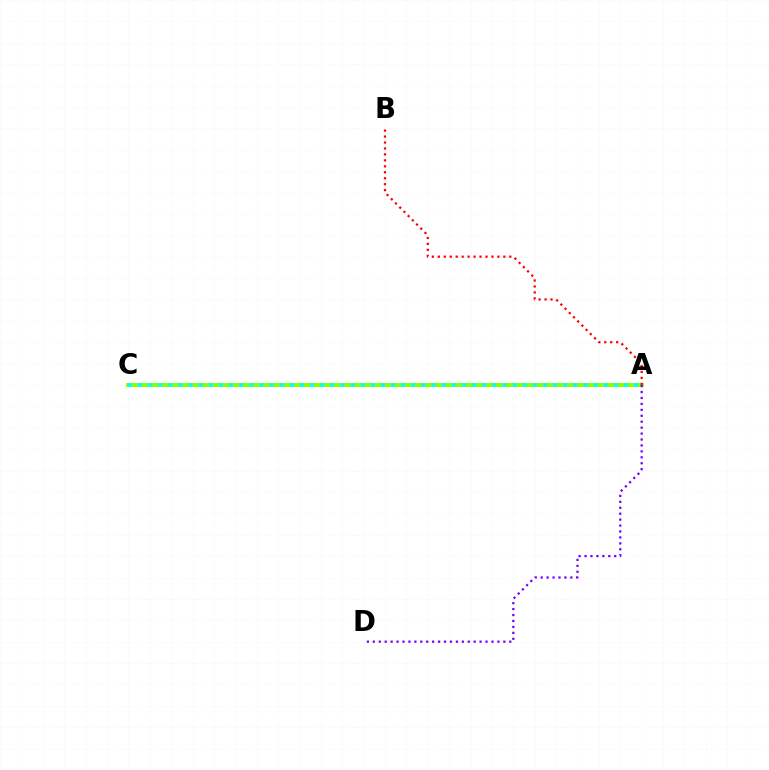{('A', 'C'): [{'color': '#84ff00', 'line_style': 'solid', 'thickness': 2.81}, {'color': '#00fff6', 'line_style': 'dotted', 'thickness': 2.75}], ('A', 'B'): [{'color': '#ff0000', 'line_style': 'dotted', 'thickness': 1.62}], ('A', 'D'): [{'color': '#7200ff', 'line_style': 'dotted', 'thickness': 1.61}]}